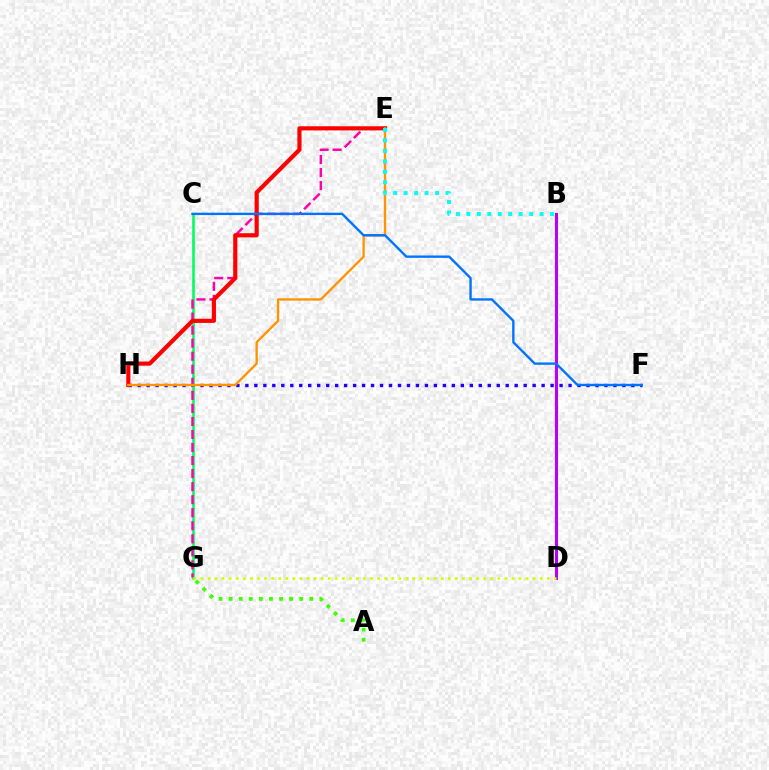{('F', 'H'): [{'color': '#2500ff', 'line_style': 'dotted', 'thickness': 2.44}], ('C', 'G'): [{'color': '#00ff5c', 'line_style': 'solid', 'thickness': 1.88}], ('A', 'G'): [{'color': '#3dff00', 'line_style': 'dotted', 'thickness': 2.74}], ('E', 'G'): [{'color': '#ff00ac', 'line_style': 'dashed', 'thickness': 1.77}], ('E', 'H'): [{'color': '#ff0000', 'line_style': 'solid', 'thickness': 2.99}, {'color': '#ff9400', 'line_style': 'solid', 'thickness': 1.69}], ('B', 'D'): [{'color': '#b900ff', 'line_style': 'solid', 'thickness': 2.19}], ('C', 'F'): [{'color': '#0074ff', 'line_style': 'solid', 'thickness': 1.71}], ('B', 'E'): [{'color': '#00fff6', 'line_style': 'dotted', 'thickness': 2.84}], ('D', 'G'): [{'color': '#d1ff00', 'line_style': 'dotted', 'thickness': 1.92}]}